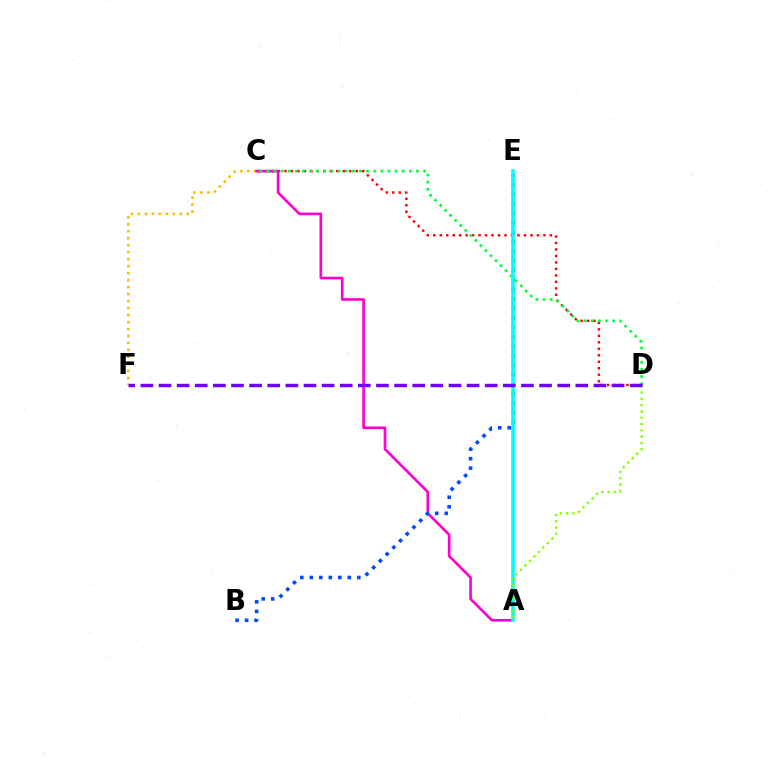{('C', 'F'): [{'color': '#ffbd00', 'line_style': 'dotted', 'thickness': 1.9}], ('C', 'D'): [{'color': '#ff0000', 'line_style': 'dotted', 'thickness': 1.76}, {'color': '#00ff39', 'line_style': 'dotted', 'thickness': 1.94}], ('A', 'C'): [{'color': '#ff00cf', 'line_style': 'solid', 'thickness': 1.91}], ('B', 'E'): [{'color': '#004bff', 'line_style': 'dotted', 'thickness': 2.58}], ('A', 'E'): [{'color': '#00fff6', 'line_style': 'solid', 'thickness': 2.58}], ('A', 'D'): [{'color': '#84ff00', 'line_style': 'dotted', 'thickness': 1.71}], ('D', 'F'): [{'color': '#7200ff', 'line_style': 'dashed', 'thickness': 2.46}]}